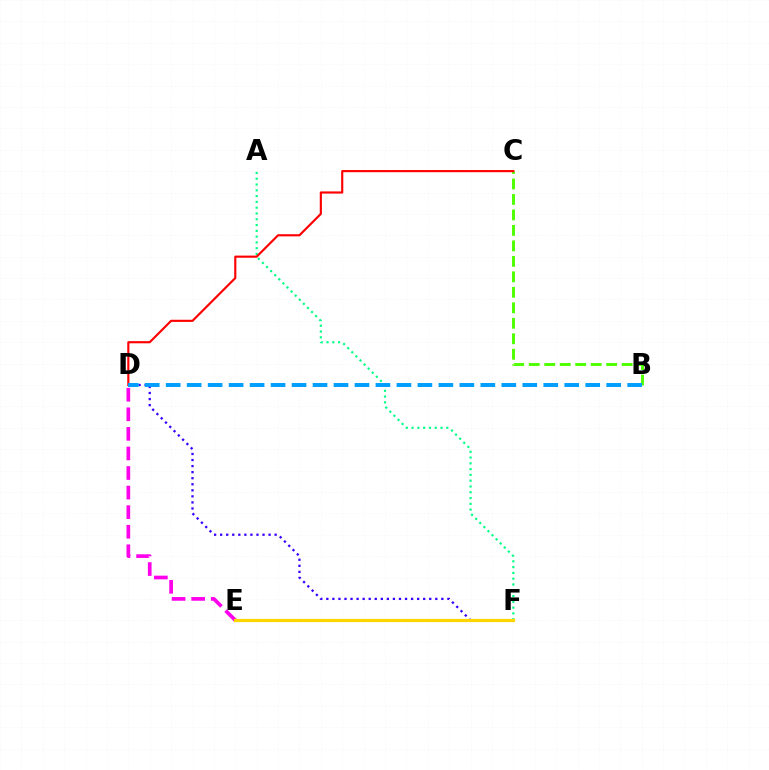{('D', 'E'): [{'color': '#ff00ed', 'line_style': 'dashed', 'thickness': 2.66}], ('D', 'F'): [{'color': '#3700ff', 'line_style': 'dotted', 'thickness': 1.64}], ('B', 'C'): [{'color': '#4fff00', 'line_style': 'dashed', 'thickness': 2.1}], ('A', 'F'): [{'color': '#00ff86', 'line_style': 'dotted', 'thickness': 1.57}], ('C', 'D'): [{'color': '#ff0000', 'line_style': 'solid', 'thickness': 1.55}], ('E', 'F'): [{'color': '#ffd500', 'line_style': 'solid', 'thickness': 2.32}], ('B', 'D'): [{'color': '#009eff', 'line_style': 'dashed', 'thickness': 2.85}]}